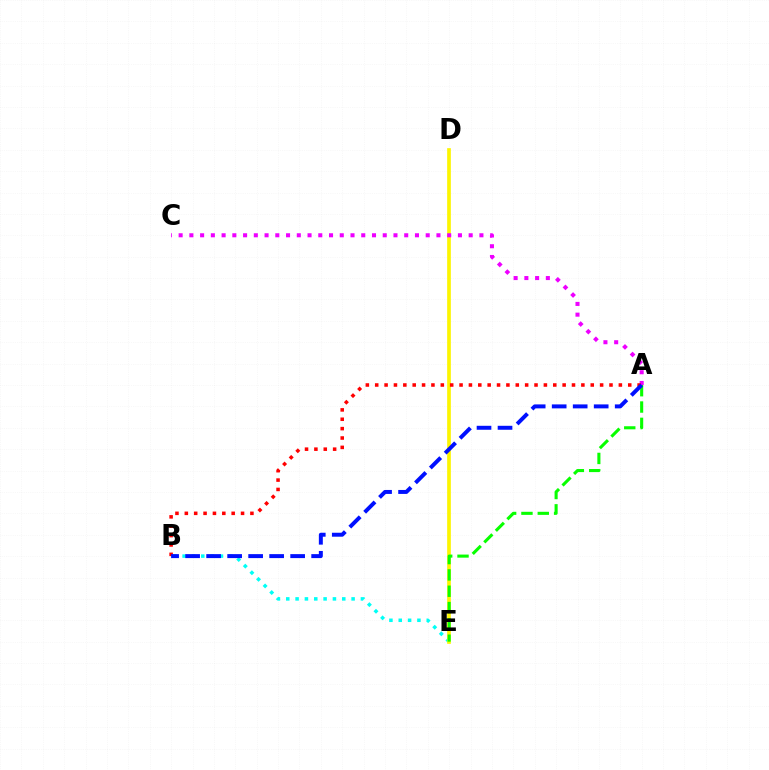{('B', 'E'): [{'color': '#00fff6', 'line_style': 'dotted', 'thickness': 2.54}], ('D', 'E'): [{'color': '#fcf500', 'line_style': 'solid', 'thickness': 2.65}], ('A', 'C'): [{'color': '#ee00ff', 'line_style': 'dotted', 'thickness': 2.92}], ('A', 'B'): [{'color': '#ff0000', 'line_style': 'dotted', 'thickness': 2.55}, {'color': '#0010ff', 'line_style': 'dashed', 'thickness': 2.85}], ('A', 'E'): [{'color': '#08ff00', 'line_style': 'dashed', 'thickness': 2.22}]}